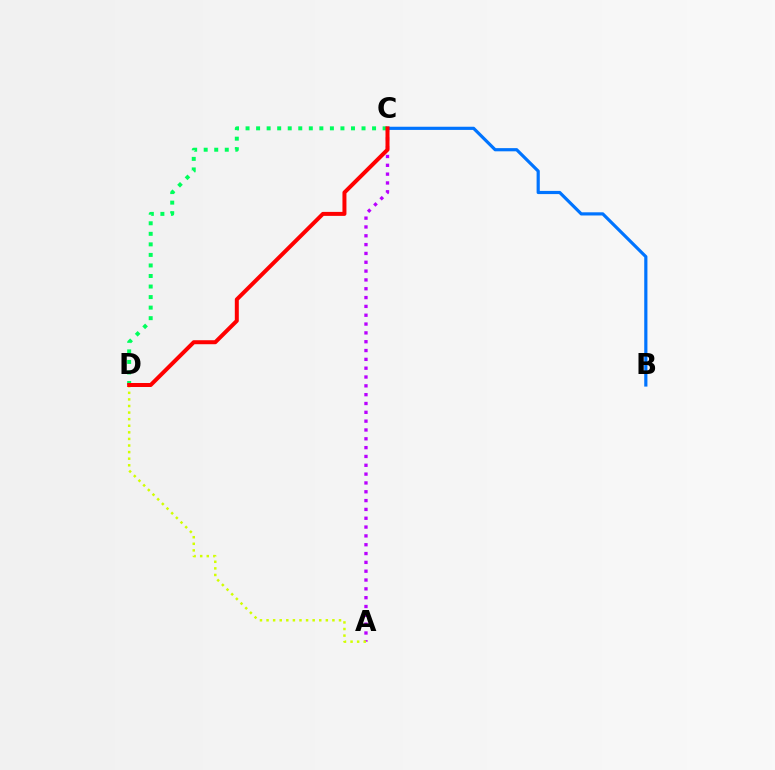{('A', 'C'): [{'color': '#b900ff', 'line_style': 'dotted', 'thickness': 2.4}], ('C', 'D'): [{'color': '#00ff5c', 'line_style': 'dotted', 'thickness': 2.86}, {'color': '#ff0000', 'line_style': 'solid', 'thickness': 2.87}], ('B', 'C'): [{'color': '#0074ff', 'line_style': 'solid', 'thickness': 2.29}], ('A', 'D'): [{'color': '#d1ff00', 'line_style': 'dotted', 'thickness': 1.79}]}